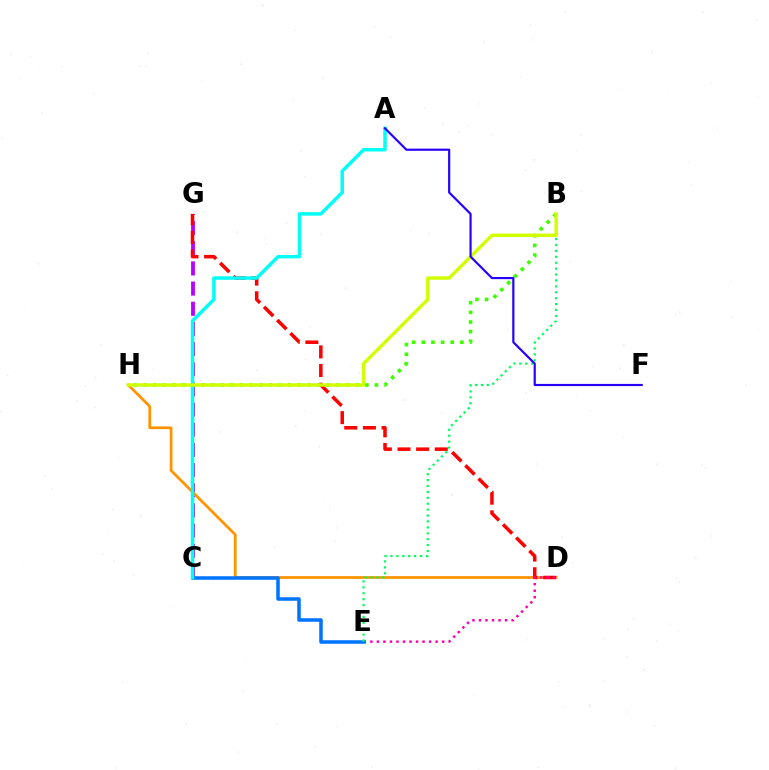{('C', 'G'): [{'color': '#b900ff', 'line_style': 'dashed', 'thickness': 2.74}], ('D', 'H'): [{'color': '#ff9400', 'line_style': 'solid', 'thickness': 1.98}], ('D', 'G'): [{'color': '#ff0000', 'line_style': 'dashed', 'thickness': 2.53}], ('D', 'E'): [{'color': '#ff00ac', 'line_style': 'dotted', 'thickness': 1.77}], ('B', 'H'): [{'color': '#3dff00', 'line_style': 'dotted', 'thickness': 2.62}, {'color': '#d1ff00', 'line_style': 'solid', 'thickness': 2.43}], ('C', 'E'): [{'color': '#0074ff', 'line_style': 'solid', 'thickness': 2.53}], ('A', 'C'): [{'color': '#00fff6', 'line_style': 'solid', 'thickness': 2.51}], ('B', 'E'): [{'color': '#00ff5c', 'line_style': 'dotted', 'thickness': 1.61}], ('A', 'F'): [{'color': '#2500ff', 'line_style': 'solid', 'thickness': 1.57}]}